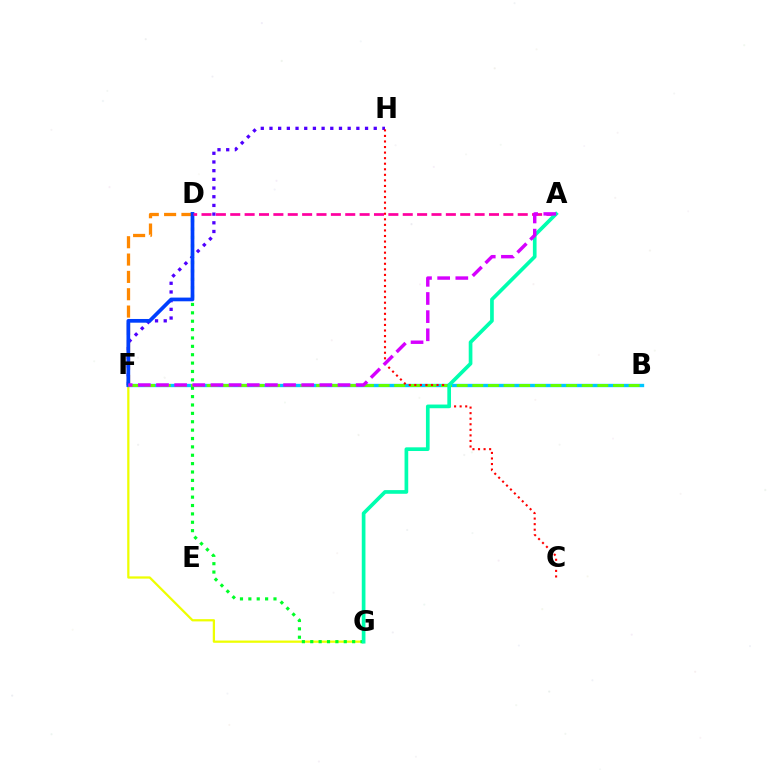{('D', 'F'): [{'color': '#ff8800', 'line_style': 'dashed', 'thickness': 2.35}, {'color': '#003fff', 'line_style': 'solid', 'thickness': 2.67}], ('F', 'H'): [{'color': '#4f00ff', 'line_style': 'dotted', 'thickness': 2.36}], ('F', 'G'): [{'color': '#eeff00', 'line_style': 'solid', 'thickness': 1.63}], ('B', 'F'): [{'color': '#00c7ff', 'line_style': 'solid', 'thickness': 2.41}, {'color': '#66ff00', 'line_style': 'dashed', 'thickness': 2.12}], ('D', 'G'): [{'color': '#00ff27', 'line_style': 'dotted', 'thickness': 2.28}], ('C', 'H'): [{'color': '#ff0000', 'line_style': 'dotted', 'thickness': 1.51}], ('A', 'D'): [{'color': '#ff00a0', 'line_style': 'dashed', 'thickness': 1.95}], ('A', 'G'): [{'color': '#00ffaf', 'line_style': 'solid', 'thickness': 2.65}], ('A', 'F'): [{'color': '#d600ff', 'line_style': 'dashed', 'thickness': 2.47}]}